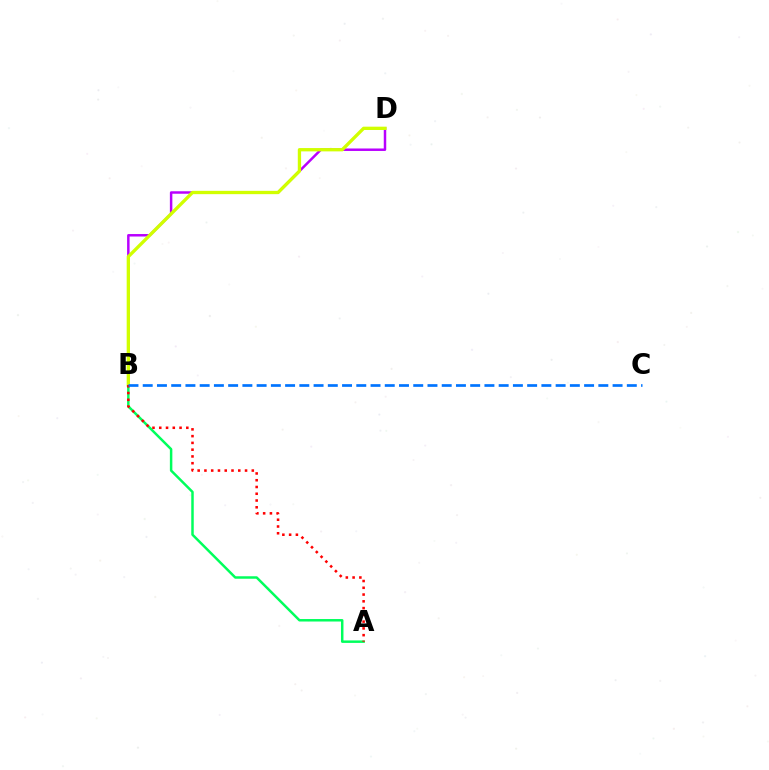{('A', 'B'): [{'color': '#00ff5c', 'line_style': 'solid', 'thickness': 1.79}, {'color': '#ff0000', 'line_style': 'dotted', 'thickness': 1.84}], ('B', 'D'): [{'color': '#b900ff', 'line_style': 'solid', 'thickness': 1.79}, {'color': '#d1ff00', 'line_style': 'solid', 'thickness': 2.39}], ('B', 'C'): [{'color': '#0074ff', 'line_style': 'dashed', 'thickness': 1.93}]}